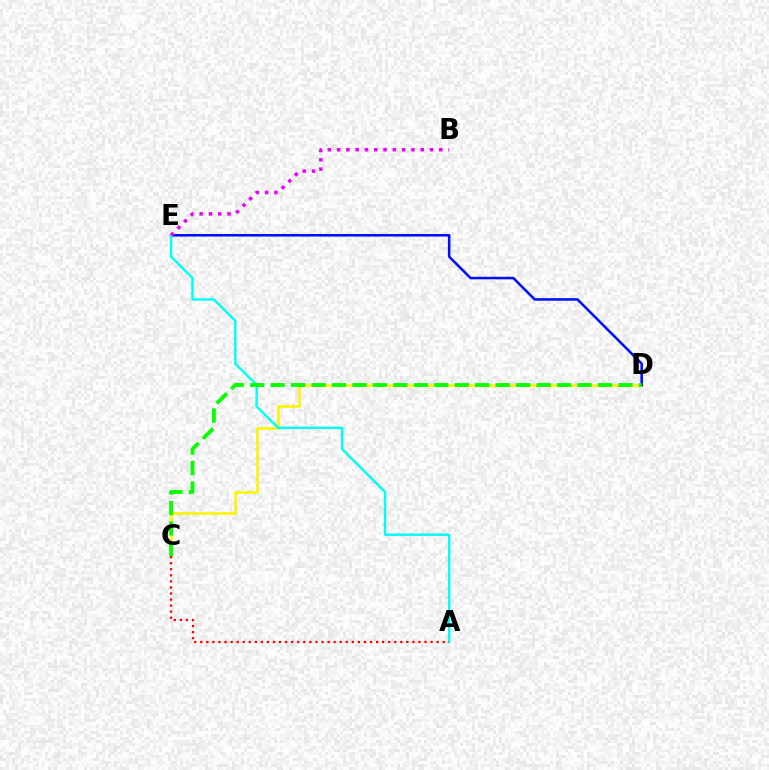{('C', 'D'): [{'color': '#fcf500', 'line_style': 'solid', 'thickness': 1.87}, {'color': '#08ff00', 'line_style': 'dashed', 'thickness': 2.78}], ('D', 'E'): [{'color': '#0010ff', 'line_style': 'solid', 'thickness': 1.84}], ('A', 'E'): [{'color': '#00fff6', 'line_style': 'solid', 'thickness': 1.75}], ('B', 'E'): [{'color': '#ee00ff', 'line_style': 'dotted', 'thickness': 2.52}], ('A', 'C'): [{'color': '#ff0000', 'line_style': 'dotted', 'thickness': 1.65}]}